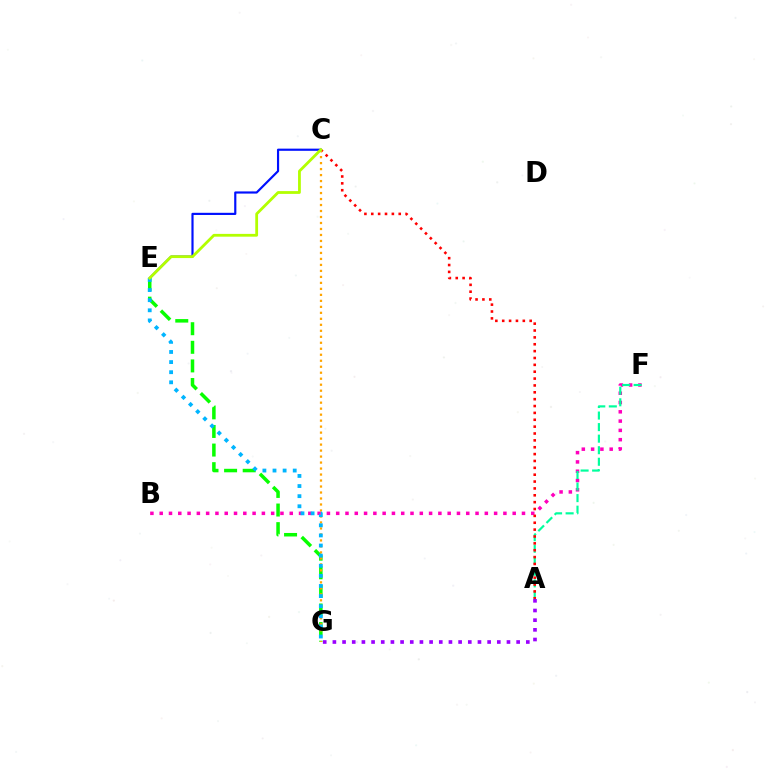{('B', 'F'): [{'color': '#ff00bd', 'line_style': 'dotted', 'thickness': 2.52}], ('A', 'G'): [{'color': '#9b00ff', 'line_style': 'dotted', 'thickness': 2.63}], ('A', 'F'): [{'color': '#00ff9d', 'line_style': 'dashed', 'thickness': 1.57}], ('A', 'C'): [{'color': '#ff0000', 'line_style': 'dotted', 'thickness': 1.87}], ('E', 'G'): [{'color': '#08ff00', 'line_style': 'dashed', 'thickness': 2.53}, {'color': '#00b5ff', 'line_style': 'dotted', 'thickness': 2.75}], ('C', 'G'): [{'color': '#ffa500', 'line_style': 'dotted', 'thickness': 1.63}], ('C', 'E'): [{'color': '#0010ff', 'line_style': 'solid', 'thickness': 1.56}, {'color': '#b3ff00', 'line_style': 'solid', 'thickness': 2.01}]}